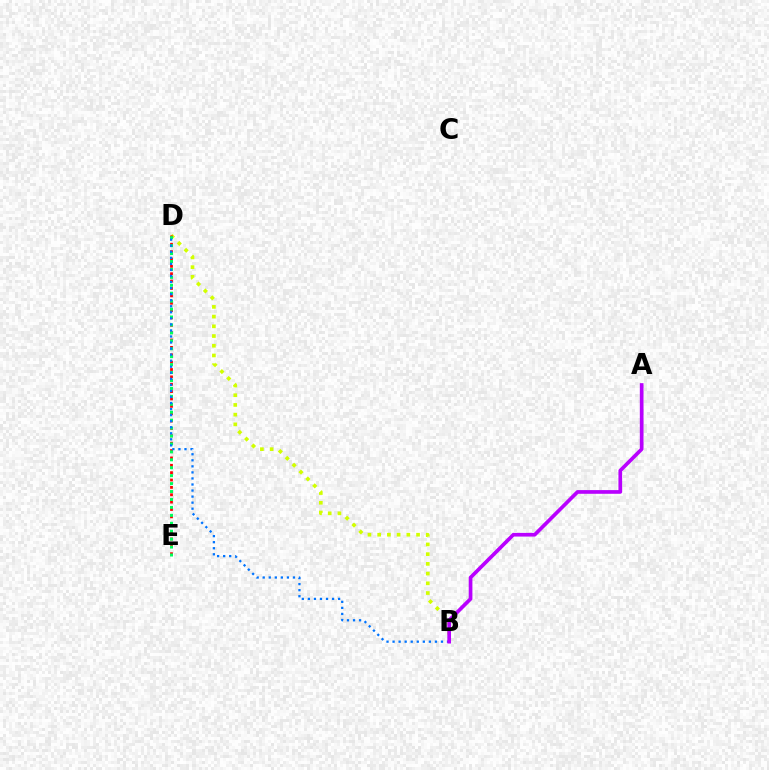{('B', 'D'): [{'color': '#d1ff00', 'line_style': 'dotted', 'thickness': 2.64}, {'color': '#0074ff', 'line_style': 'dotted', 'thickness': 1.64}], ('D', 'E'): [{'color': '#ff0000', 'line_style': 'dotted', 'thickness': 2.0}, {'color': '#00ff5c', 'line_style': 'dotted', 'thickness': 2.16}], ('A', 'B'): [{'color': '#b900ff', 'line_style': 'solid', 'thickness': 2.65}]}